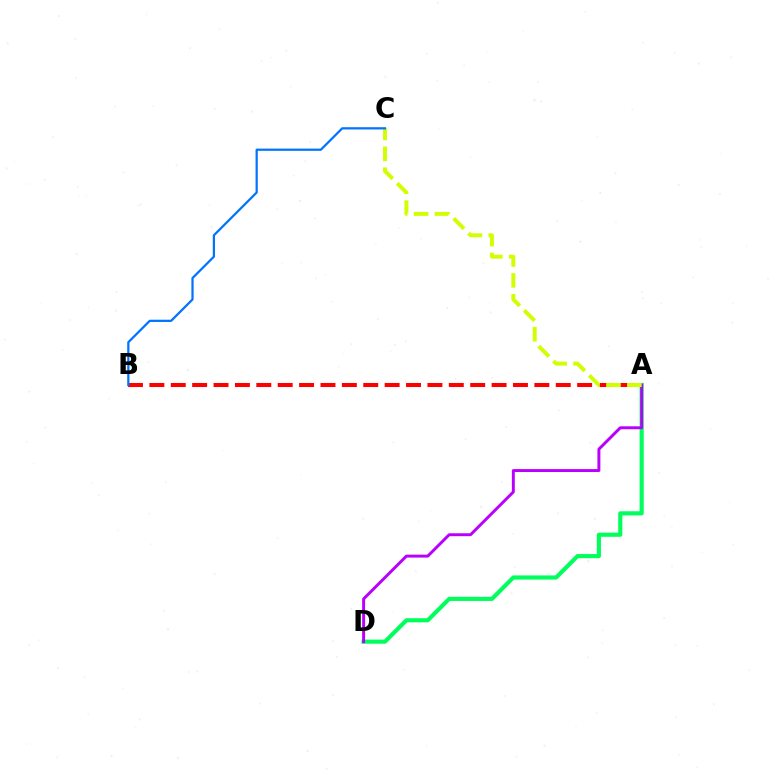{('A', 'B'): [{'color': '#ff0000', 'line_style': 'dashed', 'thickness': 2.91}], ('A', 'D'): [{'color': '#00ff5c', 'line_style': 'solid', 'thickness': 2.97}, {'color': '#b900ff', 'line_style': 'solid', 'thickness': 2.12}], ('A', 'C'): [{'color': '#d1ff00', 'line_style': 'dashed', 'thickness': 2.84}], ('B', 'C'): [{'color': '#0074ff', 'line_style': 'solid', 'thickness': 1.61}]}